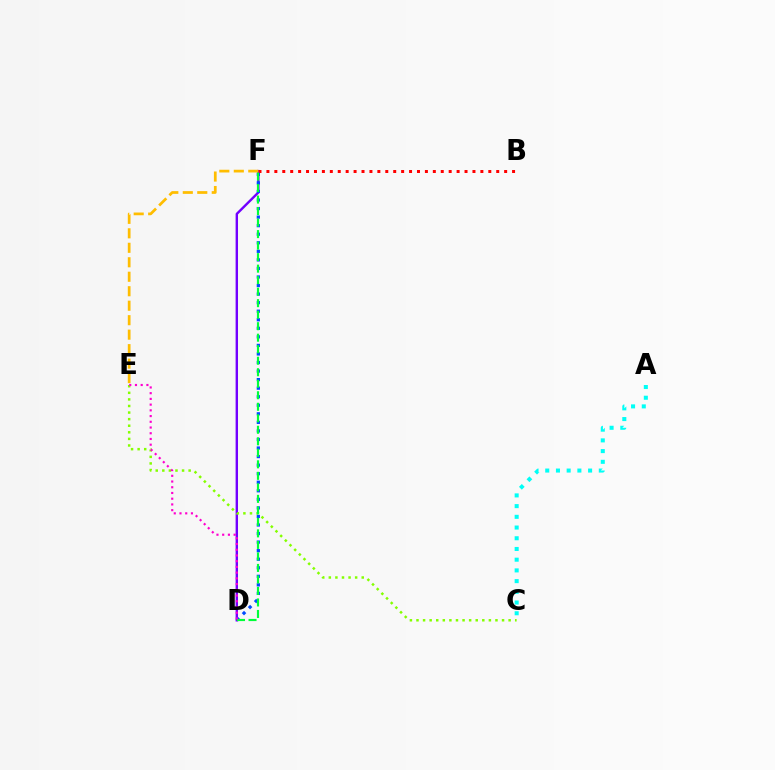{('A', 'C'): [{'color': '#00fff6', 'line_style': 'dotted', 'thickness': 2.91}], ('D', 'F'): [{'color': '#7200ff', 'line_style': 'solid', 'thickness': 1.73}, {'color': '#004bff', 'line_style': 'dotted', 'thickness': 2.32}, {'color': '#00ff39', 'line_style': 'dashed', 'thickness': 1.56}], ('C', 'E'): [{'color': '#84ff00', 'line_style': 'dotted', 'thickness': 1.79}], ('B', 'F'): [{'color': '#ff0000', 'line_style': 'dotted', 'thickness': 2.15}], ('D', 'E'): [{'color': '#ff00cf', 'line_style': 'dotted', 'thickness': 1.56}], ('E', 'F'): [{'color': '#ffbd00', 'line_style': 'dashed', 'thickness': 1.97}]}